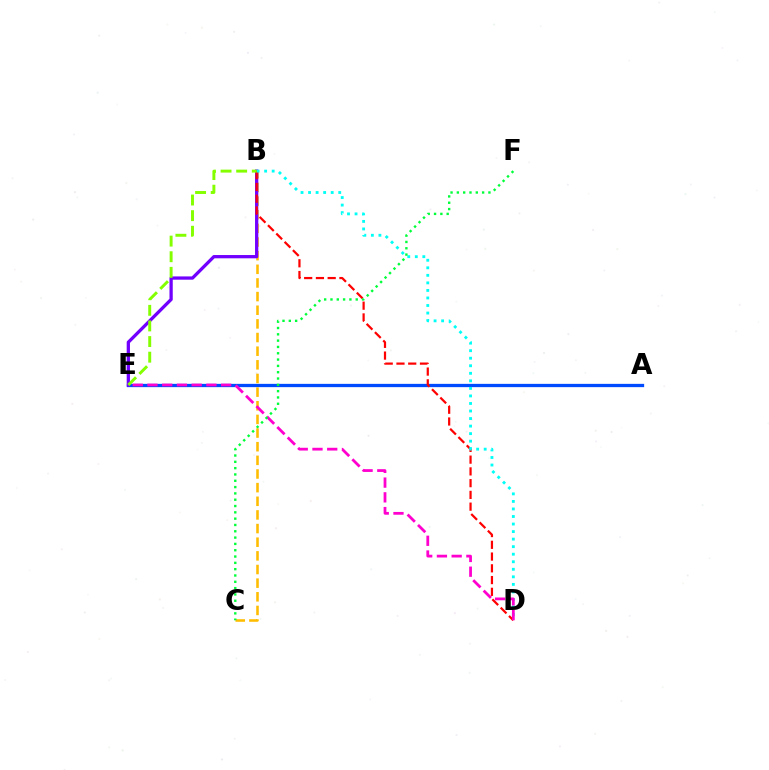{('A', 'E'): [{'color': '#004bff', 'line_style': 'solid', 'thickness': 2.37}], ('B', 'C'): [{'color': '#ffbd00', 'line_style': 'dashed', 'thickness': 1.85}], ('B', 'E'): [{'color': '#7200ff', 'line_style': 'solid', 'thickness': 2.36}, {'color': '#84ff00', 'line_style': 'dashed', 'thickness': 2.12}], ('B', 'D'): [{'color': '#ff0000', 'line_style': 'dashed', 'thickness': 1.6}, {'color': '#00fff6', 'line_style': 'dotted', 'thickness': 2.05}], ('D', 'E'): [{'color': '#ff00cf', 'line_style': 'dashed', 'thickness': 2.0}], ('C', 'F'): [{'color': '#00ff39', 'line_style': 'dotted', 'thickness': 1.72}]}